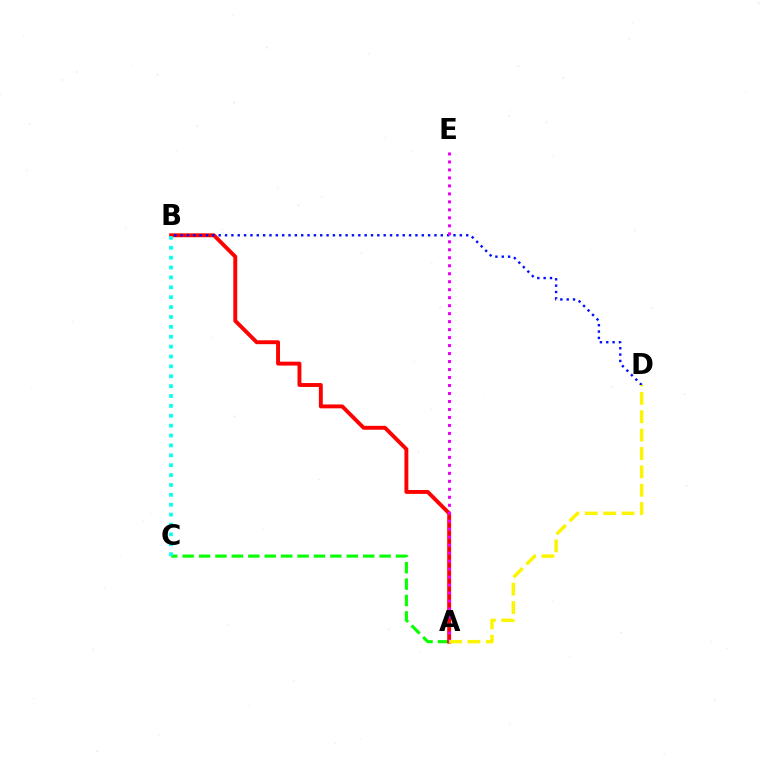{('A', 'C'): [{'color': '#08ff00', 'line_style': 'dashed', 'thickness': 2.23}], ('A', 'B'): [{'color': '#ff0000', 'line_style': 'solid', 'thickness': 2.81}], ('B', 'D'): [{'color': '#0010ff', 'line_style': 'dotted', 'thickness': 1.72}], ('A', 'E'): [{'color': '#ee00ff', 'line_style': 'dotted', 'thickness': 2.17}], ('B', 'C'): [{'color': '#00fff6', 'line_style': 'dotted', 'thickness': 2.69}], ('A', 'D'): [{'color': '#fcf500', 'line_style': 'dashed', 'thickness': 2.5}]}